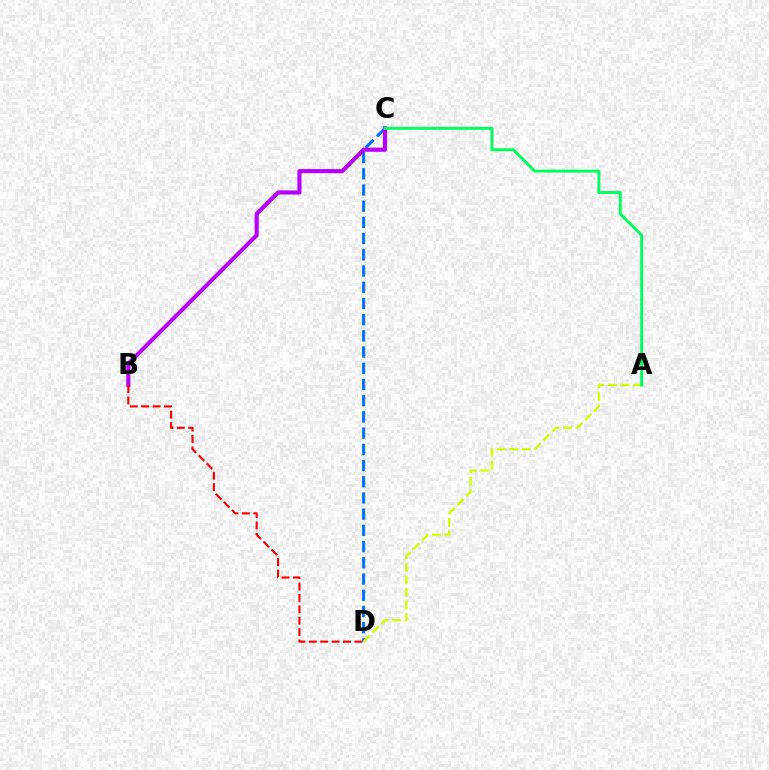{('C', 'D'): [{'color': '#0074ff', 'line_style': 'dashed', 'thickness': 2.2}], ('B', 'C'): [{'color': '#b900ff', 'line_style': 'solid', 'thickness': 2.97}], ('B', 'D'): [{'color': '#ff0000', 'line_style': 'dashed', 'thickness': 1.55}], ('A', 'D'): [{'color': '#d1ff00', 'line_style': 'dashed', 'thickness': 1.7}], ('A', 'C'): [{'color': '#00ff5c', 'line_style': 'solid', 'thickness': 2.1}]}